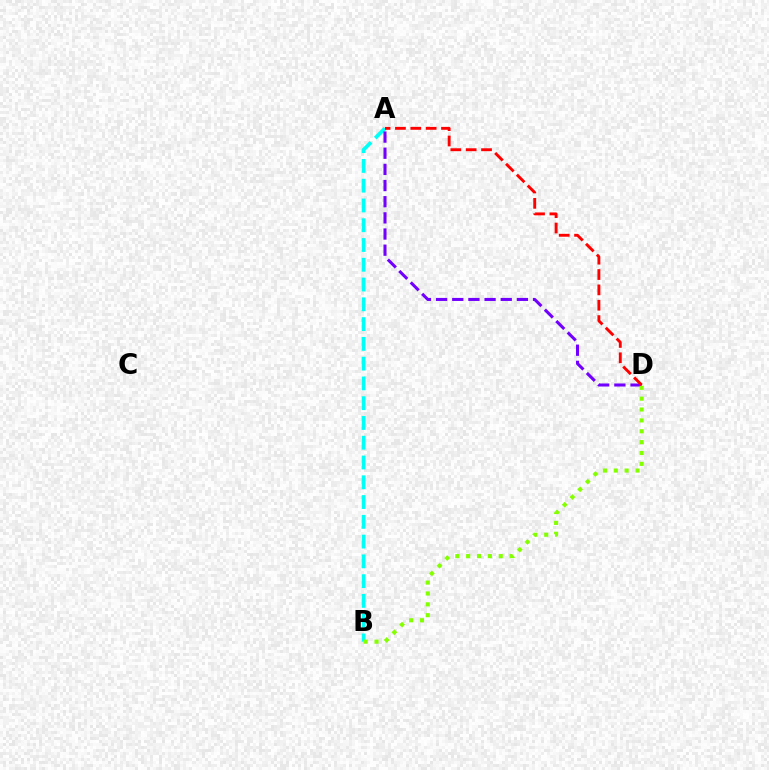{('A', 'B'): [{'color': '#00fff6', 'line_style': 'dashed', 'thickness': 2.69}], ('A', 'D'): [{'color': '#7200ff', 'line_style': 'dashed', 'thickness': 2.2}, {'color': '#ff0000', 'line_style': 'dashed', 'thickness': 2.09}], ('B', 'D'): [{'color': '#84ff00', 'line_style': 'dotted', 'thickness': 2.95}]}